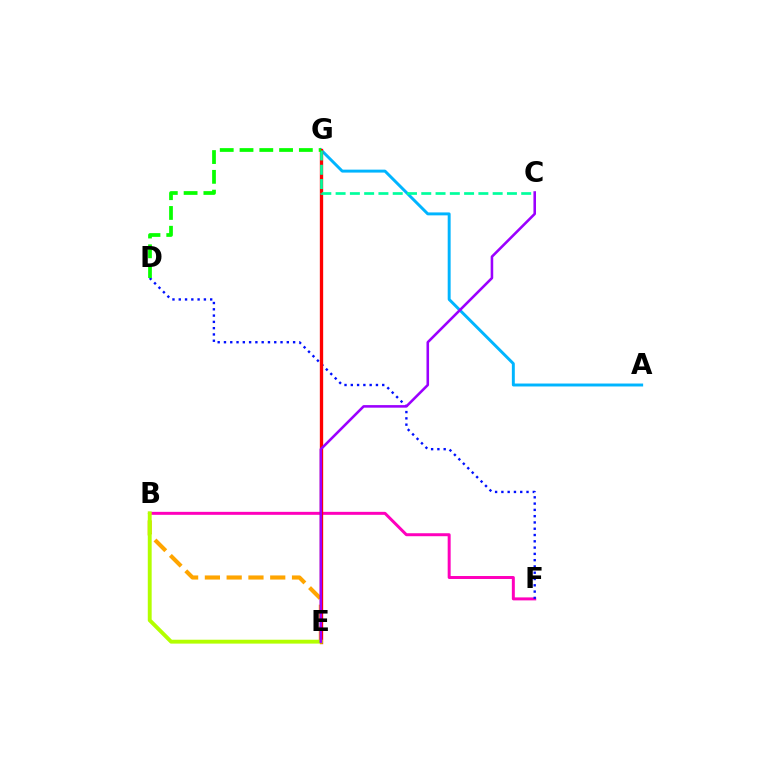{('B', 'F'): [{'color': '#ff00bd', 'line_style': 'solid', 'thickness': 2.14}], ('B', 'E'): [{'color': '#ffa500', 'line_style': 'dashed', 'thickness': 2.96}, {'color': '#b3ff00', 'line_style': 'solid', 'thickness': 2.8}], ('D', 'F'): [{'color': '#0010ff', 'line_style': 'dotted', 'thickness': 1.71}], ('A', 'G'): [{'color': '#00b5ff', 'line_style': 'solid', 'thickness': 2.12}], ('E', 'G'): [{'color': '#ff0000', 'line_style': 'solid', 'thickness': 2.4}], ('C', 'G'): [{'color': '#00ff9d', 'line_style': 'dashed', 'thickness': 1.94}], ('D', 'G'): [{'color': '#08ff00', 'line_style': 'dashed', 'thickness': 2.69}], ('C', 'E'): [{'color': '#9b00ff', 'line_style': 'solid', 'thickness': 1.85}]}